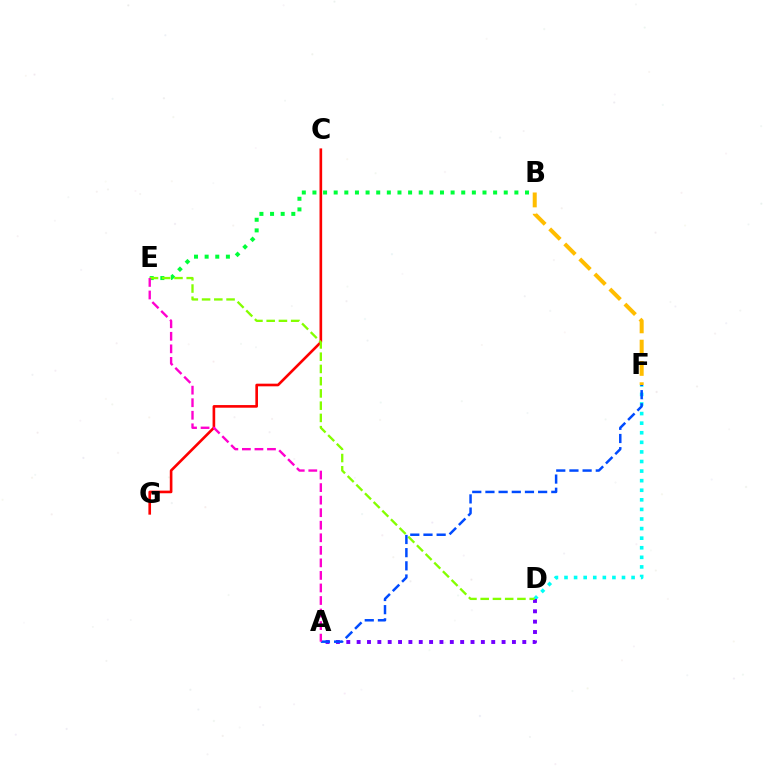{('D', 'F'): [{'color': '#00fff6', 'line_style': 'dotted', 'thickness': 2.6}], ('B', 'E'): [{'color': '#00ff39', 'line_style': 'dotted', 'thickness': 2.89}], ('A', 'D'): [{'color': '#7200ff', 'line_style': 'dotted', 'thickness': 2.81}], ('C', 'G'): [{'color': '#ff0000', 'line_style': 'solid', 'thickness': 1.9}], ('D', 'E'): [{'color': '#84ff00', 'line_style': 'dashed', 'thickness': 1.66}], ('A', 'F'): [{'color': '#004bff', 'line_style': 'dashed', 'thickness': 1.79}], ('A', 'E'): [{'color': '#ff00cf', 'line_style': 'dashed', 'thickness': 1.7}], ('B', 'F'): [{'color': '#ffbd00', 'line_style': 'dashed', 'thickness': 2.89}]}